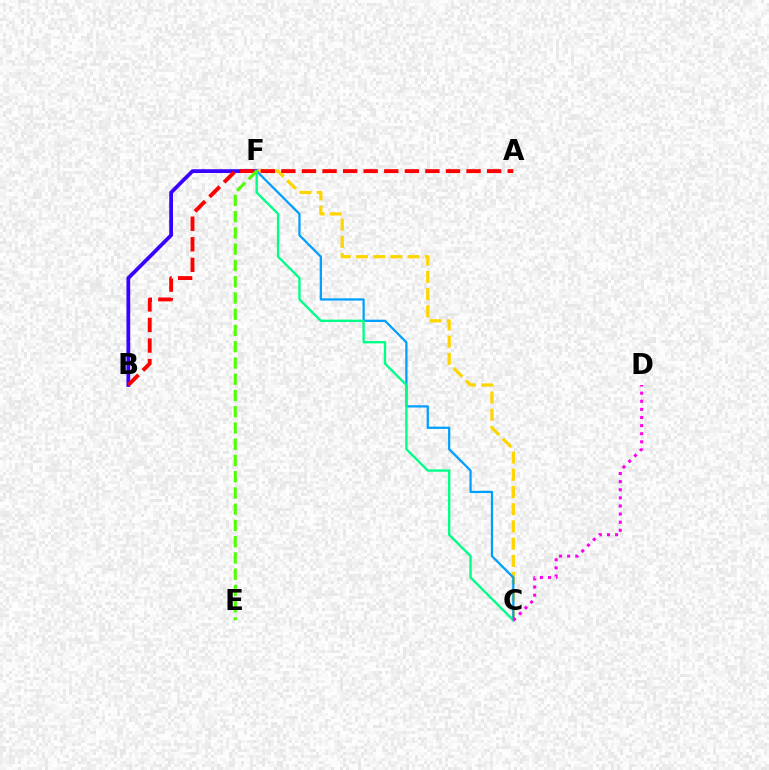{('B', 'F'): [{'color': '#3700ff', 'line_style': 'solid', 'thickness': 2.71}], ('C', 'F'): [{'color': '#ffd500', 'line_style': 'dashed', 'thickness': 2.34}, {'color': '#009eff', 'line_style': 'solid', 'thickness': 1.61}, {'color': '#00ff86', 'line_style': 'solid', 'thickness': 1.7}], ('A', 'B'): [{'color': '#ff0000', 'line_style': 'dashed', 'thickness': 2.79}], ('C', 'D'): [{'color': '#ff00ed', 'line_style': 'dotted', 'thickness': 2.2}], ('E', 'F'): [{'color': '#4fff00', 'line_style': 'dashed', 'thickness': 2.21}]}